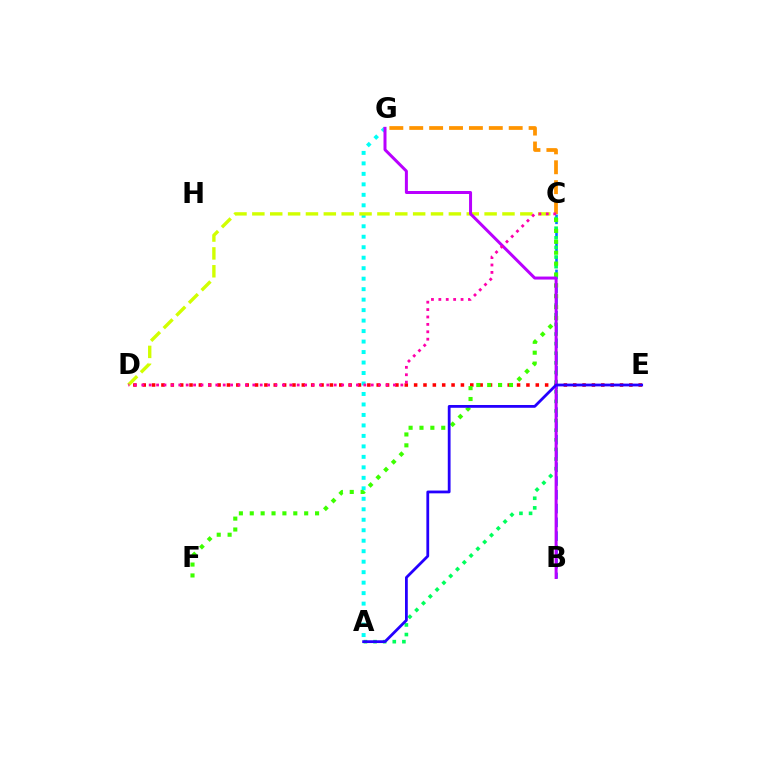{('D', 'E'): [{'color': '#ff0000', 'line_style': 'dotted', 'thickness': 2.54}], ('B', 'C'): [{'color': '#0074ff', 'line_style': 'dashed', 'thickness': 1.87}], ('A', 'G'): [{'color': '#00fff6', 'line_style': 'dotted', 'thickness': 2.85}], ('A', 'C'): [{'color': '#00ff5c', 'line_style': 'dotted', 'thickness': 2.61}], ('C', 'D'): [{'color': '#d1ff00', 'line_style': 'dashed', 'thickness': 2.43}, {'color': '#ff00ac', 'line_style': 'dotted', 'thickness': 2.01}], ('C', 'F'): [{'color': '#3dff00', 'line_style': 'dotted', 'thickness': 2.96}], ('B', 'G'): [{'color': '#b900ff', 'line_style': 'solid', 'thickness': 2.16}], ('C', 'G'): [{'color': '#ff9400', 'line_style': 'dashed', 'thickness': 2.7}], ('A', 'E'): [{'color': '#2500ff', 'line_style': 'solid', 'thickness': 2.0}]}